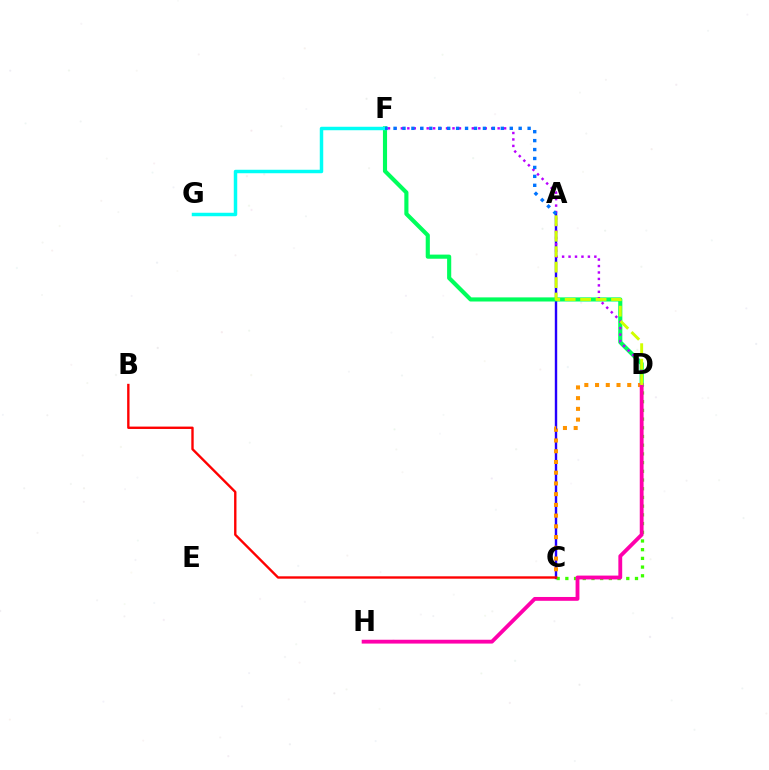{('A', 'C'): [{'color': '#2500ff', 'line_style': 'solid', 'thickness': 1.73}], ('D', 'F'): [{'color': '#00ff5c', 'line_style': 'solid', 'thickness': 2.97}, {'color': '#b900ff', 'line_style': 'dotted', 'thickness': 1.75}], ('C', 'D'): [{'color': '#3dff00', 'line_style': 'dotted', 'thickness': 2.37}, {'color': '#ff9400', 'line_style': 'dotted', 'thickness': 2.92}], ('F', 'G'): [{'color': '#00fff6', 'line_style': 'solid', 'thickness': 2.5}], ('A', 'F'): [{'color': '#0074ff', 'line_style': 'dotted', 'thickness': 2.43}], ('B', 'C'): [{'color': '#ff0000', 'line_style': 'solid', 'thickness': 1.71}], ('D', 'H'): [{'color': '#ff00ac', 'line_style': 'solid', 'thickness': 2.76}], ('A', 'D'): [{'color': '#d1ff00', 'line_style': 'dashed', 'thickness': 2.1}]}